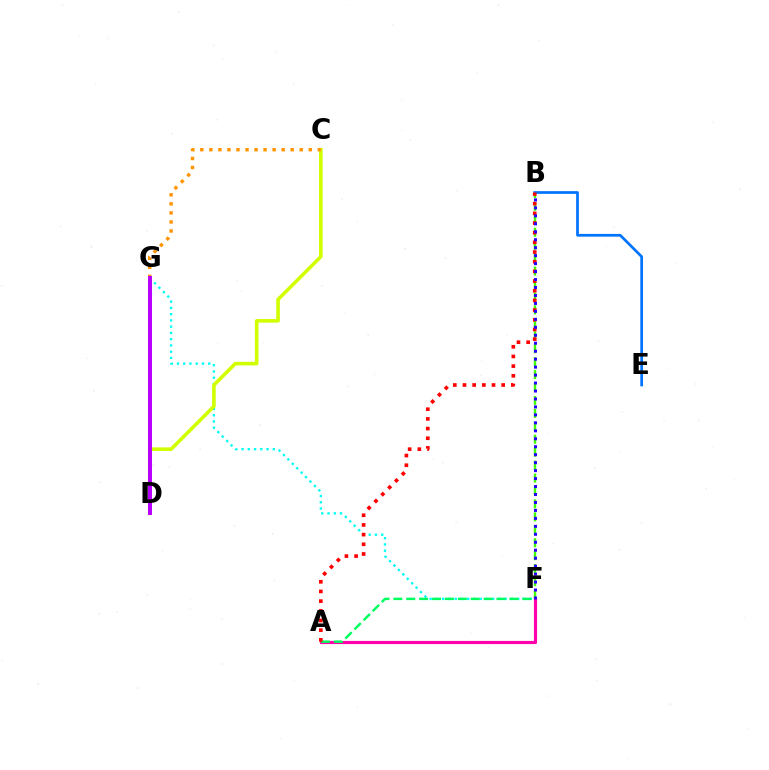{('F', 'G'): [{'color': '#00fff6', 'line_style': 'dotted', 'thickness': 1.7}], ('A', 'F'): [{'color': '#ff00ac', 'line_style': 'solid', 'thickness': 2.27}, {'color': '#00ff5c', 'line_style': 'dashed', 'thickness': 1.75}], ('B', 'F'): [{'color': '#3dff00', 'line_style': 'dashed', 'thickness': 1.76}, {'color': '#2500ff', 'line_style': 'dotted', 'thickness': 2.16}], ('C', 'D'): [{'color': '#d1ff00', 'line_style': 'solid', 'thickness': 2.59}], ('C', 'G'): [{'color': '#ff9400', 'line_style': 'dotted', 'thickness': 2.46}], ('B', 'E'): [{'color': '#0074ff', 'line_style': 'solid', 'thickness': 1.96}], ('A', 'B'): [{'color': '#ff0000', 'line_style': 'dotted', 'thickness': 2.63}], ('D', 'G'): [{'color': '#b900ff', 'line_style': 'solid', 'thickness': 2.86}]}